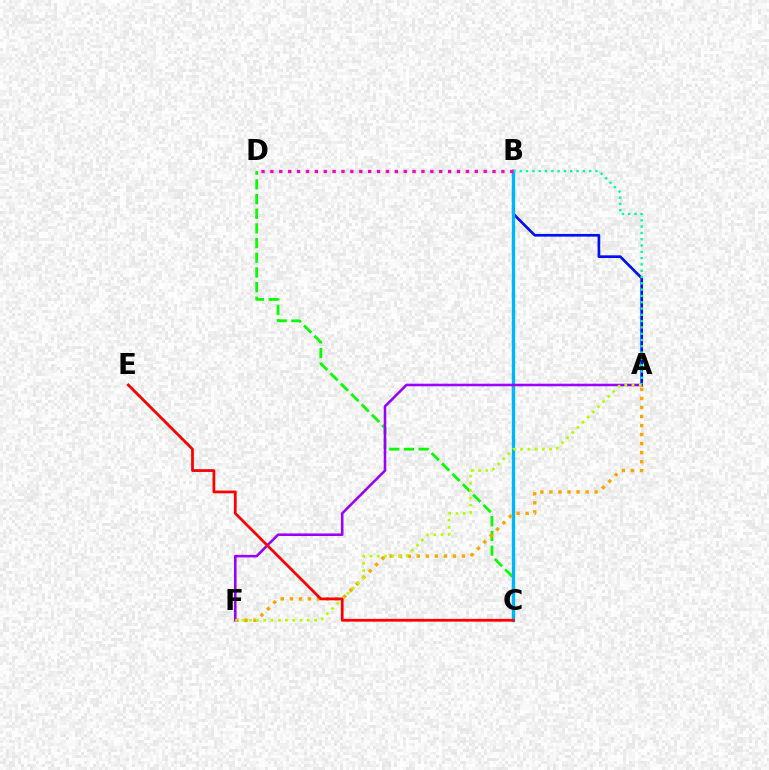{('C', 'D'): [{'color': '#08ff00', 'line_style': 'dashed', 'thickness': 1.99}], ('A', 'B'): [{'color': '#0010ff', 'line_style': 'solid', 'thickness': 1.94}, {'color': '#00ff9d', 'line_style': 'dotted', 'thickness': 1.71}], ('B', 'C'): [{'color': '#00b5ff', 'line_style': 'solid', 'thickness': 2.42}], ('B', 'D'): [{'color': '#ff00bd', 'line_style': 'dotted', 'thickness': 2.41}], ('A', 'F'): [{'color': '#ffa500', 'line_style': 'dotted', 'thickness': 2.46}, {'color': '#9b00ff', 'line_style': 'solid', 'thickness': 1.84}, {'color': '#b3ff00', 'line_style': 'dotted', 'thickness': 1.97}], ('C', 'E'): [{'color': '#ff0000', 'line_style': 'solid', 'thickness': 1.99}]}